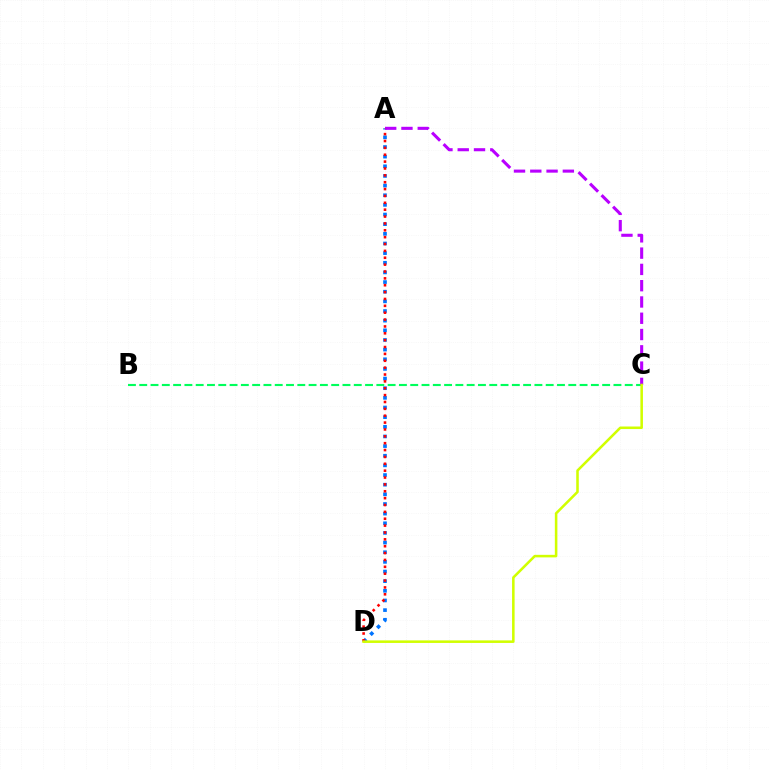{('B', 'C'): [{'color': '#00ff5c', 'line_style': 'dashed', 'thickness': 1.53}], ('A', 'D'): [{'color': '#0074ff', 'line_style': 'dotted', 'thickness': 2.62}, {'color': '#ff0000', 'line_style': 'dotted', 'thickness': 1.87}], ('A', 'C'): [{'color': '#b900ff', 'line_style': 'dashed', 'thickness': 2.21}], ('C', 'D'): [{'color': '#d1ff00', 'line_style': 'solid', 'thickness': 1.84}]}